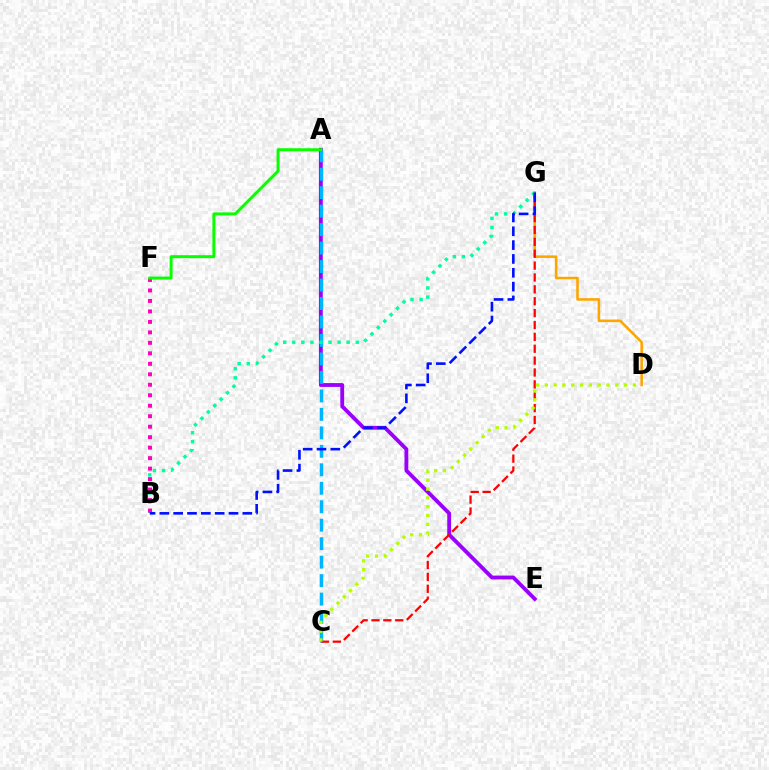{('D', 'G'): [{'color': '#ffa500', 'line_style': 'solid', 'thickness': 1.85}], ('A', 'E'): [{'color': '#9b00ff', 'line_style': 'solid', 'thickness': 2.76}], ('A', 'C'): [{'color': '#00b5ff', 'line_style': 'dashed', 'thickness': 2.51}], ('C', 'G'): [{'color': '#ff0000', 'line_style': 'dashed', 'thickness': 1.61}], ('B', 'G'): [{'color': '#00ff9d', 'line_style': 'dotted', 'thickness': 2.46}, {'color': '#0010ff', 'line_style': 'dashed', 'thickness': 1.88}], ('C', 'D'): [{'color': '#b3ff00', 'line_style': 'dotted', 'thickness': 2.39}], ('B', 'F'): [{'color': '#ff00bd', 'line_style': 'dotted', 'thickness': 2.85}], ('A', 'F'): [{'color': '#08ff00', 'line_style': 'solid', 'thickness': 2.14}]}